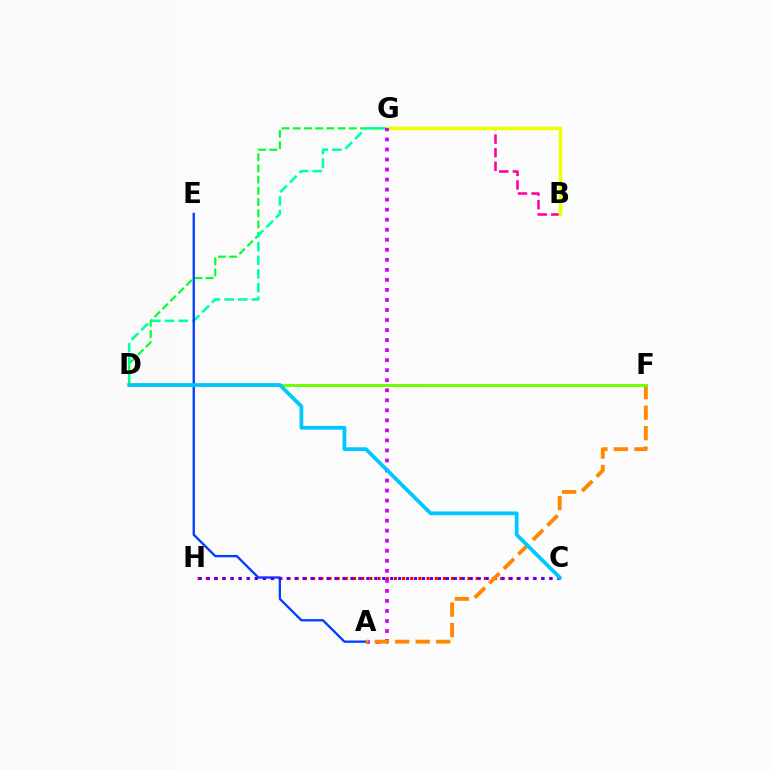{('D', 'G'): [{'color': '#00ff27', 'line_style': 'dashed', 'thickness': 1.52}, {'color': '#00ffaf', 'line_style': 'dashed', 'thickness': 1.86}], ('B', 'G'): [{'color': '#ff00a0', 'line_style': 'dashed', 'thickness': 1.84}, {'color': '#eeff00', 'line_style': 'solid', 'thickness': 2.52}], ('C', 'H'): [{'color': '#ff0000', 'line_style': 'dotted', 'thickness': 2.22}, {'color': '#4f00ff', 'line_style': 'dotted', 'thickness': 2.16}], ('A', 'E'): [{'color': '#003fff', 'line_style': 'solid', 'thickness': 1.67}], ('A', 'G'): [{'color': '#d600ff', 'line_style': 'dotted', 'thickness': 2.73}], ('A', 'F'): [{'color': '#ff8800', 'line_style': 'dashed', 'thickness': 2.78}], ('D', 'F'): [{'color': '#66ff00', 'line_style': 'solid', 'thickness': 2.06}], ('C', 'D'): [{'color': '#00c7ff', 'line_style': 'solid', 'thickness': 2.71}]}